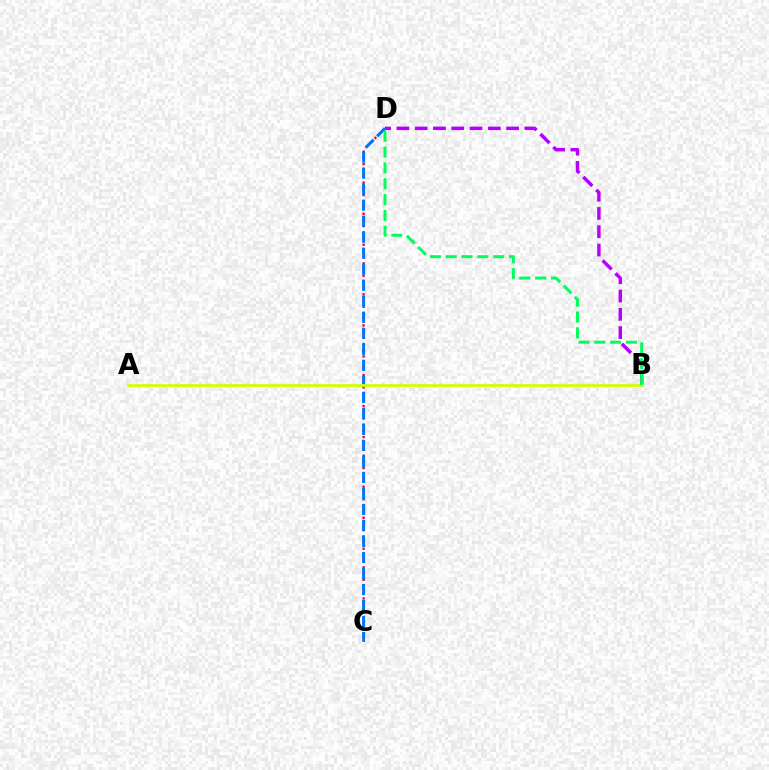{('B', 'D'): [{'color': '#b900ff', 'line_style': 'dashed', 'thickness': 2.48}, {'color': '#00ff5c', 'line_style': 'dashed', 'thickness': 2.15}], ('C', 'D'): [{'color': '#ff0000', 'line_style': 'dotted', 'thickness': 1.69}, {'color': '#0074ff', 'line_style': 'dashed', 'thickness': 2.18}], ('A', 'B'): [{'color': '#d1ff00', 'line_style': 'solid', 'thickness': 1.99}]}